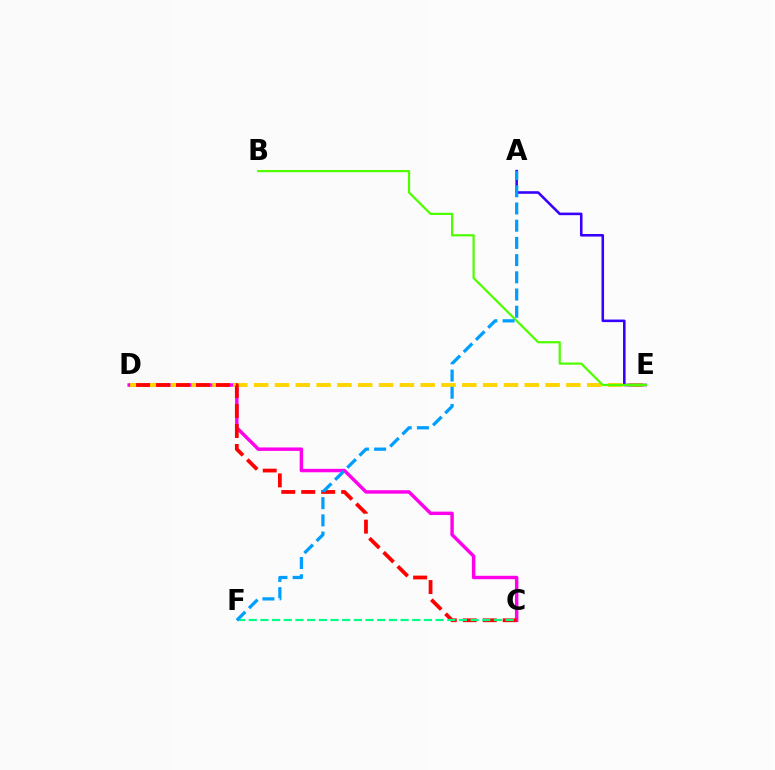{('C', 'D'): [{'color': '#ff00ed', 'line_style': 'solid', 'thickness': 2.47}, {'color': '#ff0000', 'line_style': 'dashed', 'thickness': 2.71}], ('D', 'E'): [{'color': '#ffd500', 'line_style': 'dashed', 'thickness': 2.83}], ('A', 'E'): [{'color': '#3700ff', 'line_style': 'solid', 'thickness': 1.85}], ('C', 'F'): [{'color': '#00ff86', 'line_style': 'dashed', 'thickness': 1.59}], ('B', 'E'): [{'color': '#4fff00', 'line_style': 'solid', 'thickness': 1.61}], ('A', 'F'): [{'color': '#009eff', 'line_style': 'dashed', 'thickness': 2.34}]}